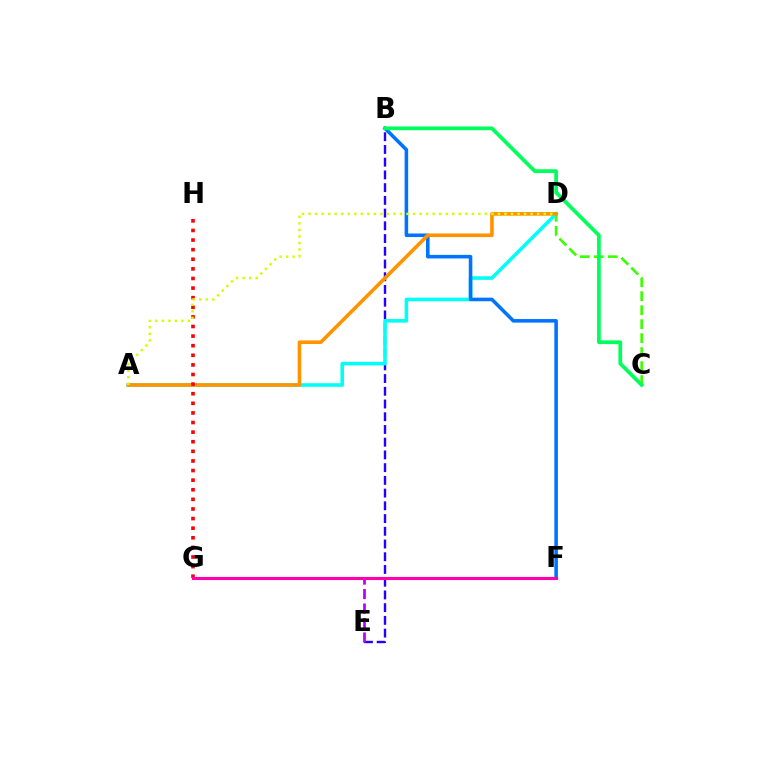{('C', 'D'): [{'color': '#3dff00', 'line_style': 'dashed', 'thickness': 1.9}], ('B', 'E'): [{'color': '#2500ff', 'line_style': 'dashed', 'thickness': 1.73}], ('E', 'F'): [{'color': '#b900ff', 'line_style': 'dashed', 'thickness': 1.96}], ('A', 'D'): [{'color': '#00fff6', 'line_style': 'solid', 'thickness': 2.58}, {'color': '#ff9400', 'line_style': 'solid', 'thickness': 2.61}, {'color': '#d1ff00', 'line_style': 'dotted', 'thickness': 1.77}], ('B', 'F'): [{'color': '#0074ff', 'line_style': 'solid', 'thickness': 2.57}], ('G', 'H'): [{'color': '#ff0000', 'line_style': 'dotted', 'thickness': 2.61}], ('F', 'G'): [{'color': '#ff00ac', 'line_style': 'solid', 'thickness': 2.23}], ('B', 'C'): [{'color': '#00ff5c', 'line_style': 'solid', 'thickness': 2.69}]}